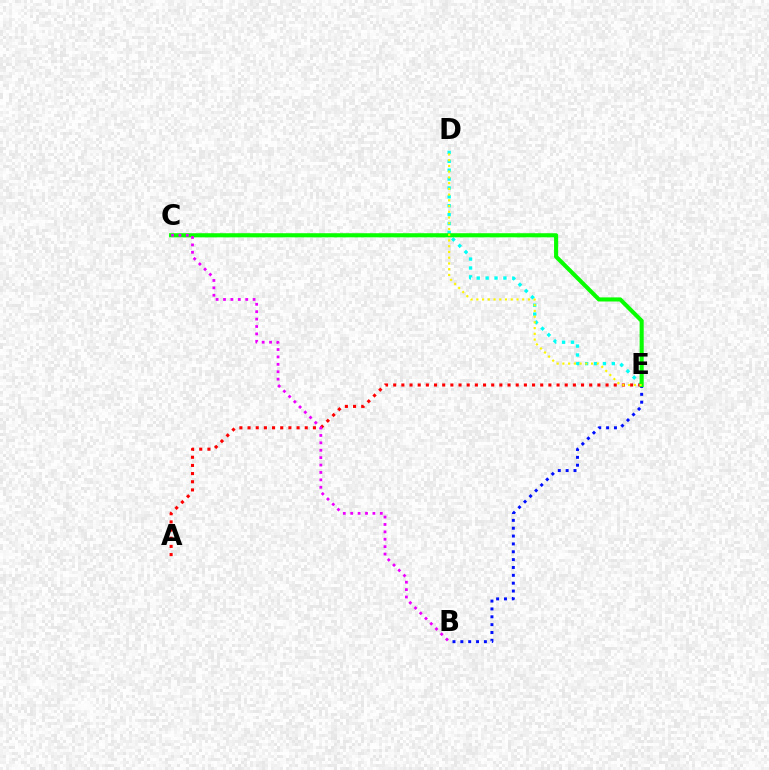{('B', 'E'): [{'color': '#0010ff', 'line_style': 'dotted', 'thickness': 2.13}], ('D', 'E'): [{'color': '#00fff6', 'line_style': 'dotted', 'thickness': 2.41}, {'color': '#fcf500', 'line_style': 'dotted', 'thickness': 1.56}], ('A', 'E'): [{'color': '#ff0000', 'line_style': 'dotted', 'thickness': 2.22}], ('C', 'E'): [{'color': '#08ff00', 'line_style': 'solid', 'thickness': 2.95}], ('B', 'C'): [{'color': '#ee00ff', 'line_style': 'dotted', 'thickness': 2.01}]}